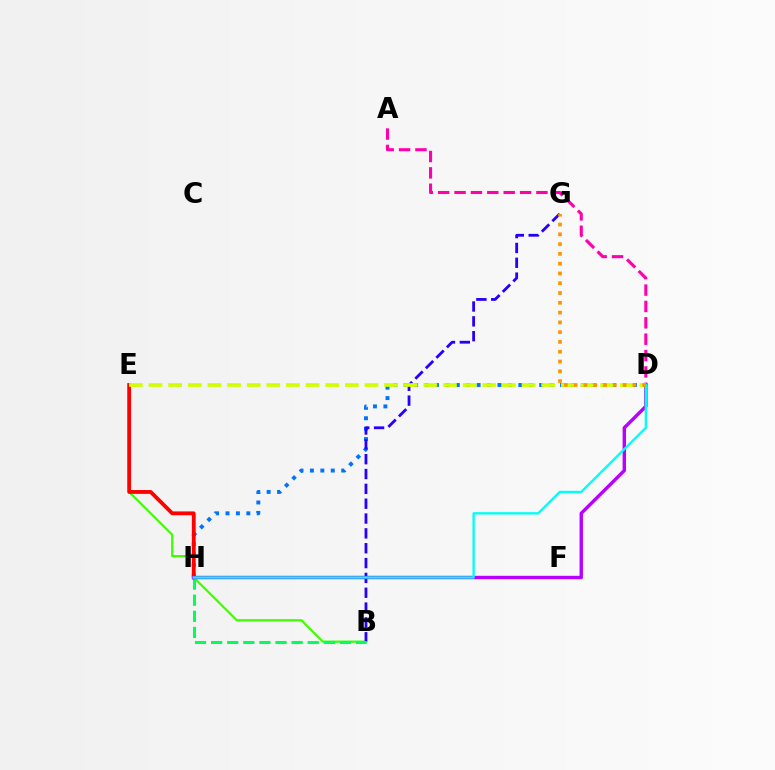{('B', 'E'): [{'color': '#3dff00', 'line_style': 'solid', 'thickness': 1.59}], ('D', 'H'): [{'color': '#0074ff', 'line_style': 'dotted', 'thickness': 2.83}, {'color': '#b900ff', 'line_style': 'solid', 'thickness': 2.45}, {'color': '#00fff6', 'line_style': 'solid', 'thickness': 1.68}], ('E', 'H'): [{'color': '#ff0000', 'line_style': 'solid', 'thickness': 2.75}], ('B', 'G'): [{'color': '#2500ff', 'line_style': 'dashed', 'thickness': 2.02}], ('B', 'H'): [{'color': '#00ff5c', 'line_style': 'dashed', 'thickness': 2.19}], ('A', 'D'): [{'color': '#ff00ac', 'line_style': 'dashed', 'thickness': 2.22}], ('D', 'E'): [{'color': '#d1ff00', 'line_style': 'dashed', 'thickness': 2.67}], ('D', 'G'): [{'color': '#ff9400', 'line_style': 'dotted', 'thickness': 2.66}]}